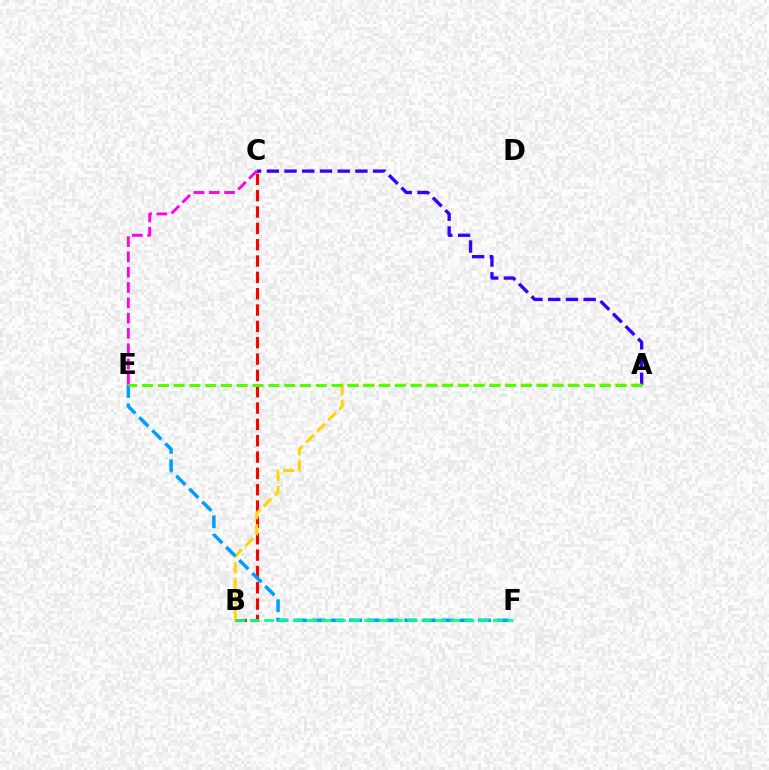{('C', 'E'): [{'color': '#ff00ed', 'line_style': 'dashed', 'thickness': 2.08}], ('B', 'C'): [{'color': '#ff0000', 'line_style': 'dashed', 'thickness': 2.22}], ('A', 'C'): [{'color': '#3700ff', 'line_style': 'dashed', 'thickness': 2.41}], ('A', 'B'): [{'color': '#ffd500', 'line_style': 'dashed', 'thickness': 2.13}], ('E', 'F'): [{'color': '#009eff', 'line_style': 'dashed', 'thickness': 2.5}], ('B', 'F'): [{'color': '#00ff86', 'line_style': 'dashed', 'thickness': 1.94}], ('A', 'E'): [{'color': '#4fff00', 'line_style': 'dashed', 'thickness': 2.14}]}